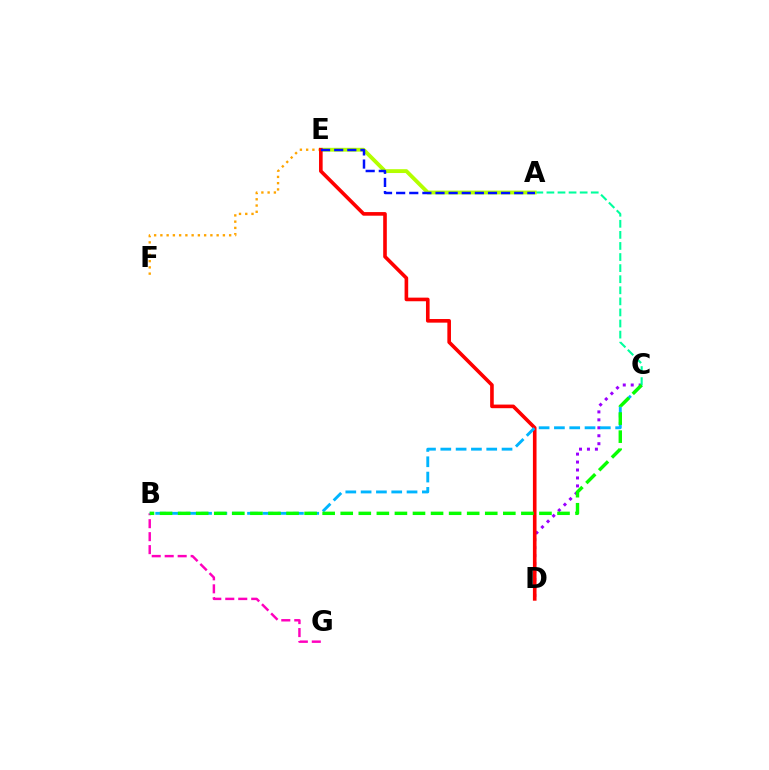{('C', 'D'): [{'color': '#9b00ff', 'line_style': 'dotted', 'thickness': 2.16}], ('A', 'C'): [{'color': '#00ff9d', 'line_style': 'dashed', 'thickness': 1.51}], ('E', 'F'): [{'color': '#ffa500', 'line_style': 'dotted', 'thickness': 1.7}], ('A', 'E'): [{'color': '#b3ff00', 'line_style': 'solid', 'thickness': 2.76}, {'color': '#0010ff', 'line_style': 'dashed', 'thickness': 1.78}], ('D', 'E'): [{'color': '#ff0000', 'line_style': 'solid', 'thickness': 2.61}], ('B', 'G'): [{'color': '#ff00bd', 'line_style': 'dashed', 'thickness': 1.76}], ('B', 'C'): [{'color': '#00b5ff', 'line_style': 'dashed', 'thickness': 2.08}, {'color': '#08ff00', 'line_style': 'dashed', 'thickness': 2.45}]}